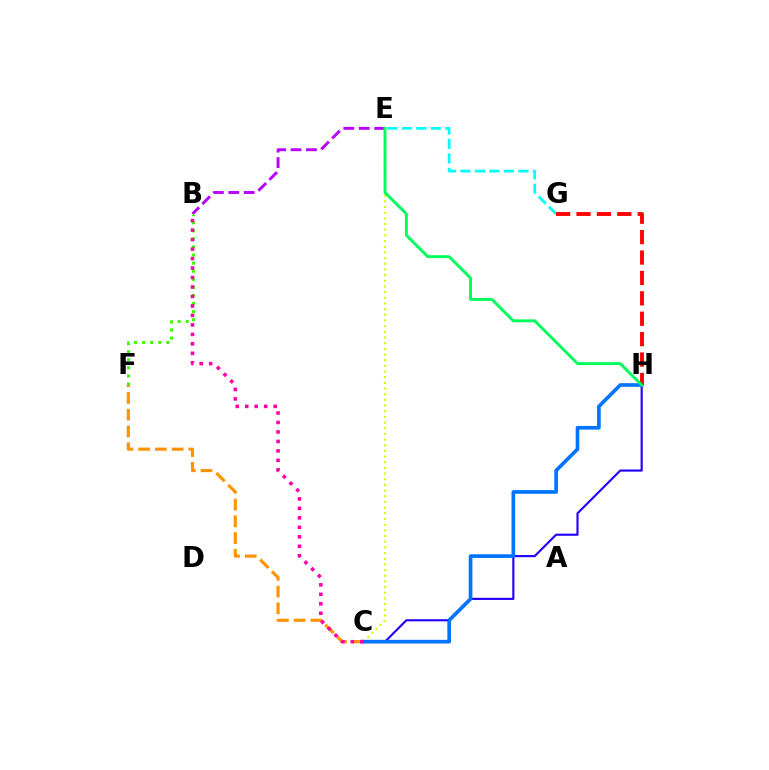{('C', 'H'): [{'color': '#2500ff', 'line_style': 'solid', 'thickness': 1.55}, {'color': '#0074ff', 'line_style': 'solid', 'thickness': 2.63}], ('B', 'E'): [{'color': '#b900ff', 'line_style': 'dashed', 'thickness': 2.09}], ('B', 'F'): [{'color': '#3dff00', 'line_style': 'dotted', 'thickness': 2.2}], ('C', 'F'): [{'color': '#ff9400', 'line_style': 'dashed', 'thickness': 2.28}], ('C', 'E'): [{'color': '#d1ff00', 'line_style': 'dotted', 'thickness': 1.54}], ('B', 'C'): [{'color': '#ff00ac', 'line_style': 'dotted', 'thickness': 2.58}], ('E', 'G'): [{'color': '#00fff6', 'line_style': 'dashed', 'thickness': 1.97}], ('G', 'H'): [{'color': '#ff0000', 'line_style': 'dashed', 'thickness': 2.77}], ('E', 'H'): [{'color': '#00ff5c', 'line_style': 'solid', 'thickness': 2.1}]}